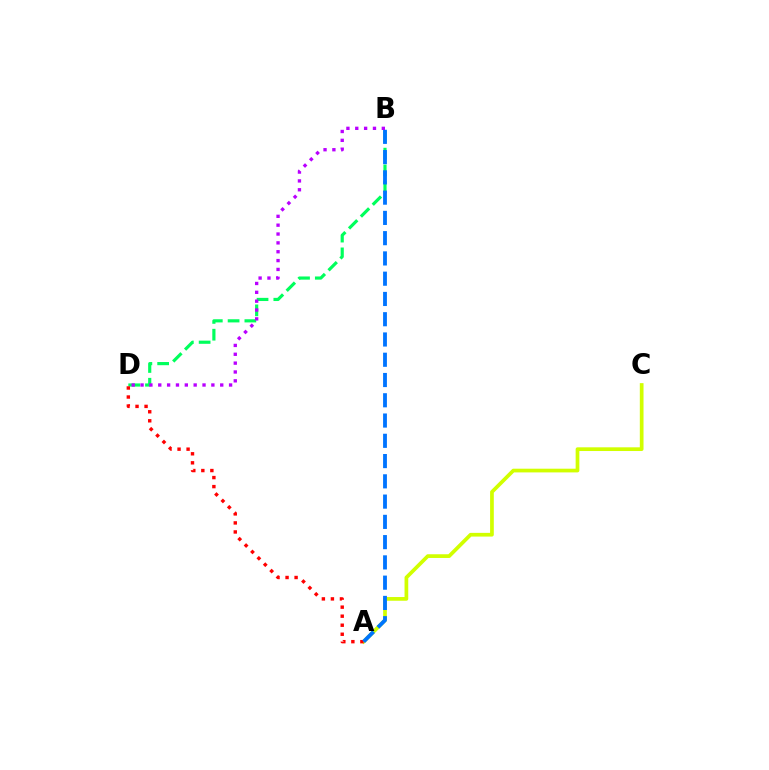{('A', 'C'): [{'color': '#d1ff00', 'line_style': 'solid', 'thickness': 2.67}], ('B', 'D'): [{'color': '#00ff5c', 'line_style': 'dashed', 'thickness': 2.28}, {'color': '#b900ff', 'line_style': 'dotted', 'thickness': 2.41}], ('A', 'D'): [{'color': '#ff0000', 'line_style': 'dotted', 'thickness': 2.45}], ('A', 'B'): [{'color': '#0074ff', 'line_style': 'dashed', 'thickness': 2.75}]}